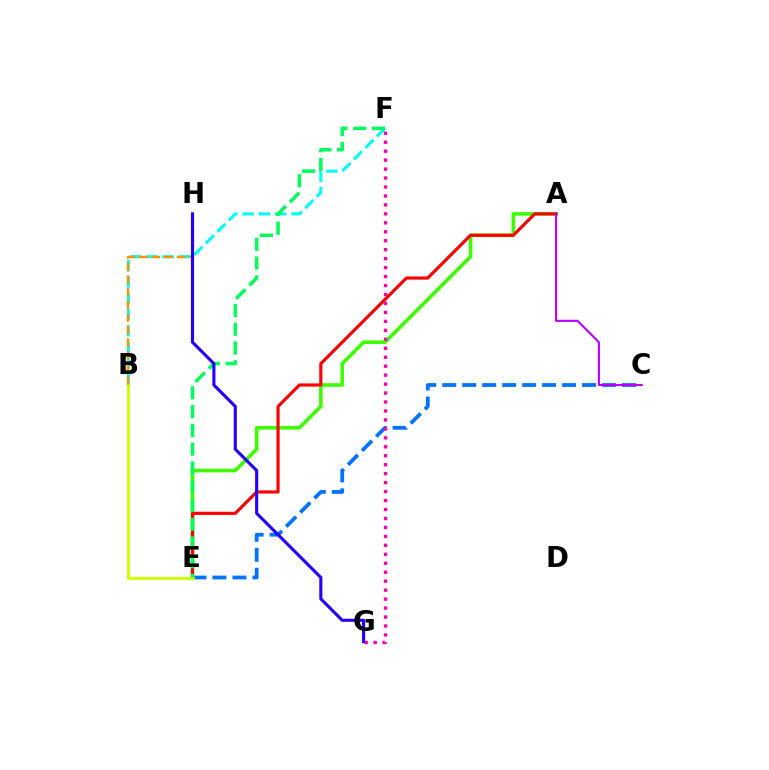{('C', 'E'): [{'color': '#0074ff', 'line_style': 'dashed', 'thickness': 2.71}], ('A', 'E'): [{'color': '#3dff00', 'line_style': 'solid', 'thickness': 2.6}, {'color': '#ff0000', 'line_style': 'solid', 'thickness': 2.28}], ('B', 'F'): [{'color': '#00fff6', 'line_style': 'dashed', 'thickness': 2.21}], ('F', 'G'): [{'color': '#ff00ac', 'line_style': 'dotted', 'thickness': 2.43}], ('B', 'E'): [{'color': '#d1ff00', 'line_style': 'solid', 'thickness': 2.11}], ('A', 'C'): [{'color': '#b900ff', 'line_style': 'solid', 'thickness': 1.51}], ('E', 'F'): [{'color': '#00ff5c', 'line_style': 'dashed', 'thickness': 2.55}], ('B', 'H'): [{'color': '#ff9400', 'line_style': 'dashed', 'thickness': 1.71}], ('G', 'H'): [{'color': '#2500ff', 'line_style': 'solid', 'thickness': 2.24}]}